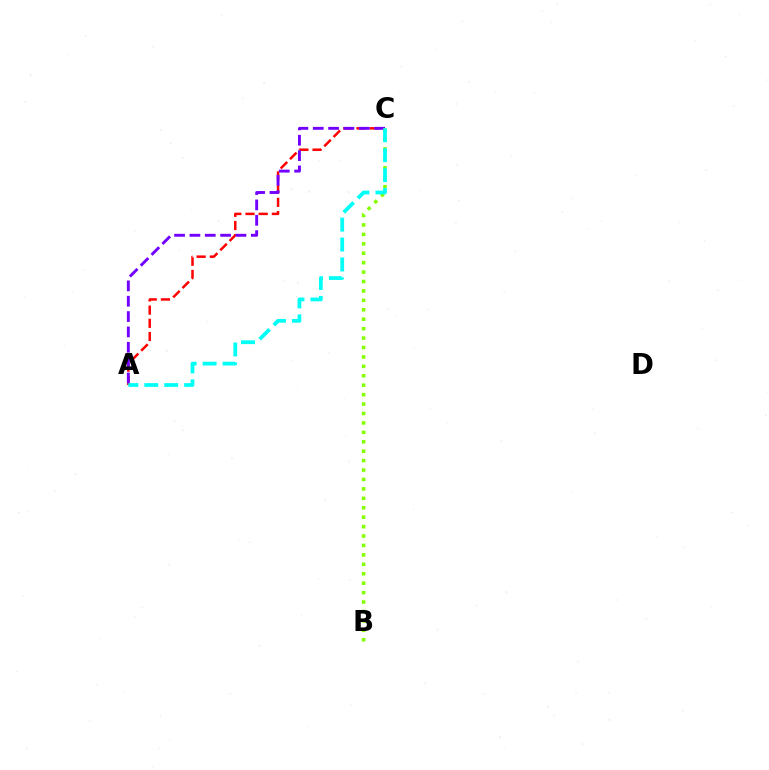{('A', 'C'): [{'color': '#ff0000', 'line_style': 'dashed', 'thickness': 1.79}, {'color': '#7200ff', 'line_style': 'dashed', 'thickness': 2.09}, {'color': '#00fff6', 'line_style': 'dashed', 'thickness': 2.71}], ('B', 'C'): [{'color': '#84ff00', 'line_style': 'dotted', 'thickness': 2.56}]}